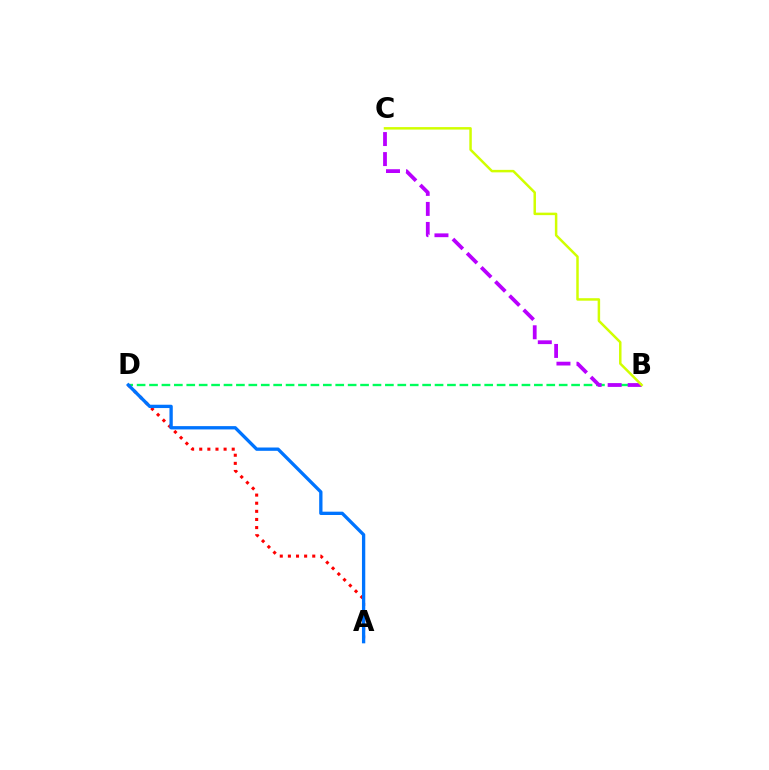{('B', 'D'): [{'color': '#00ff5c', 'line_style': 'dashed', 'thickness': 1.69}], ('A', 'D'): [{'color': '#ff0000', 'line_style': 'dotted', 'thickness': 2.21}, {'color': '#0074ff', 'line_style': 'solid', 'thickness': 2.39}], ('B', 'C'): [{'color': '#b900ff', 'line_style': 'dashed', 'thickness': 2.72}, {'color': '#d1ff00', 'line_style': 'solid', 'thickness': 1.79}]}